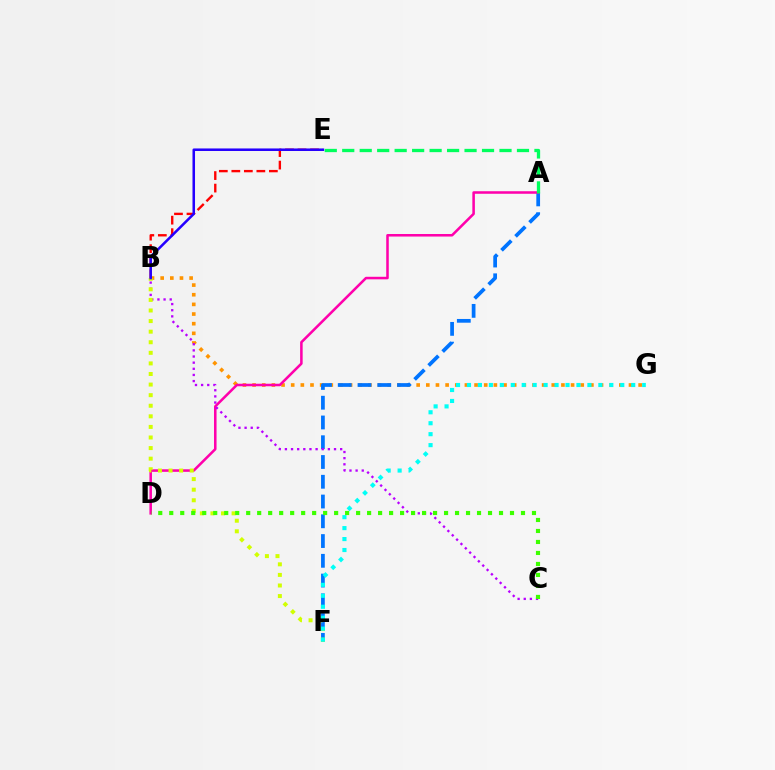{('B', 'G'): [{'color': '#ff9400', 'line_style': 'dotted', 'thickness': 2.62}], ('B', 'E'): [{'color': '#ff0000', 'line_style': 'dashed', 'thickness': 1.7}, {'color': '#2500ff', 'line_style': 'solid', 'thickness': 1.83}], ('A', 'F'): [{'color': '#0074ff', 'line_style': 'dashed', 'thickness': 2.68}], ('A', 'D'): [{'color': '#ff00ac', 'line_style': 'solid', 'thickness': 1.83}], ('B', 'C'): [{'color': '#b900ff', 'line_style': 'dotted', 'thickness': 1.67}], ('B', 'F'): [{'color': '#d1ff00', 'line_style': 'dotted', 'thickness': 2.88}], ('F', 'G'): [{'color': '#00fff6', 'line_style': 'dotted', 'thickness': 2.97}], ('C', 'D'): [{'color': '#3dff00', 'line_style': 'dotted', 'thickness': 2.99}], ('A', 'E'): [{'color': '#00ff5c', 'line_style': 'dashed', 'thickness': 2.37}]}